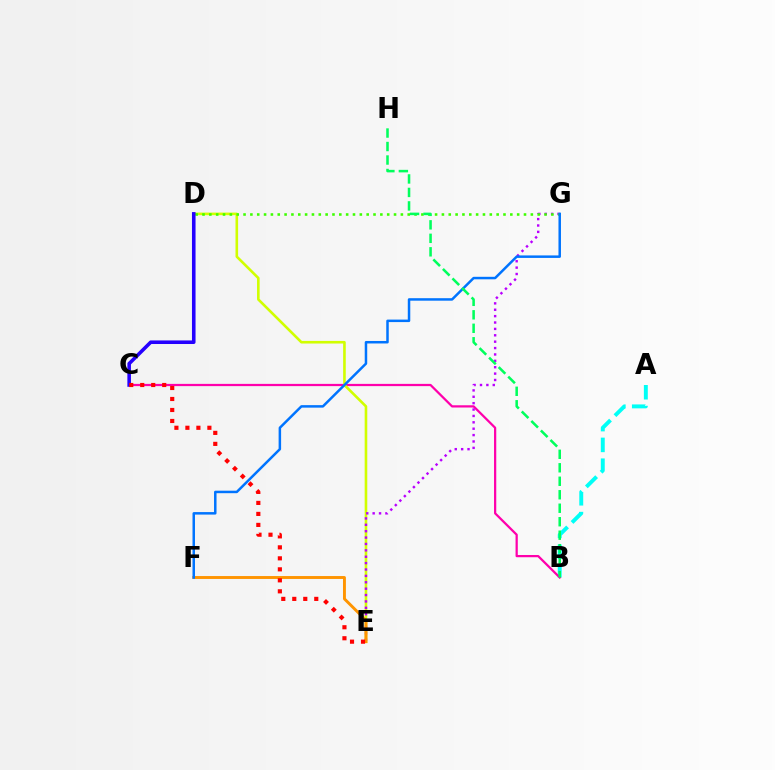{('A', 'B'): [{'color': '#00fff6', 'line_style': 'dashed', 'thickness': 2.82}], ('B', 'C'): [{'color': '#ff00ac', 'line_style': 'solid', 'thickness': 1.61}], ('D', 'E'): [{'color': '#d1ff00', 'line_style': 'solid', 'thickness': 1.88}], ('E', 'G'): [{'color': '#b900ff', 'line_style': 'dotted', 'thickness': 1.73}], ('E', 'F'): [{'color': '#ff9400', 'line_style': 'solid', 'thickness': 2.09}], ('D', 'G'): [{'color': '#3dff00', 'line_style': 'dotted', 'thickness': 1.86}], ('F', 'G'): [{'color': '#0074ff', 'line_style': 'solid', 'thickness': 1.8}], ('C', 'D'): [{'color': '#2500ff', 'line_style': 'solid', 'thickness': 2.57}], ('C', 'E'): [{'color': '#ff0000', 'line_style': 'dotted', 'thickness': 2.99}], ('B', 'H'): [{'color': '#00ff5c', 'line_style': 'dashed', 'thickness': 1.83}]}